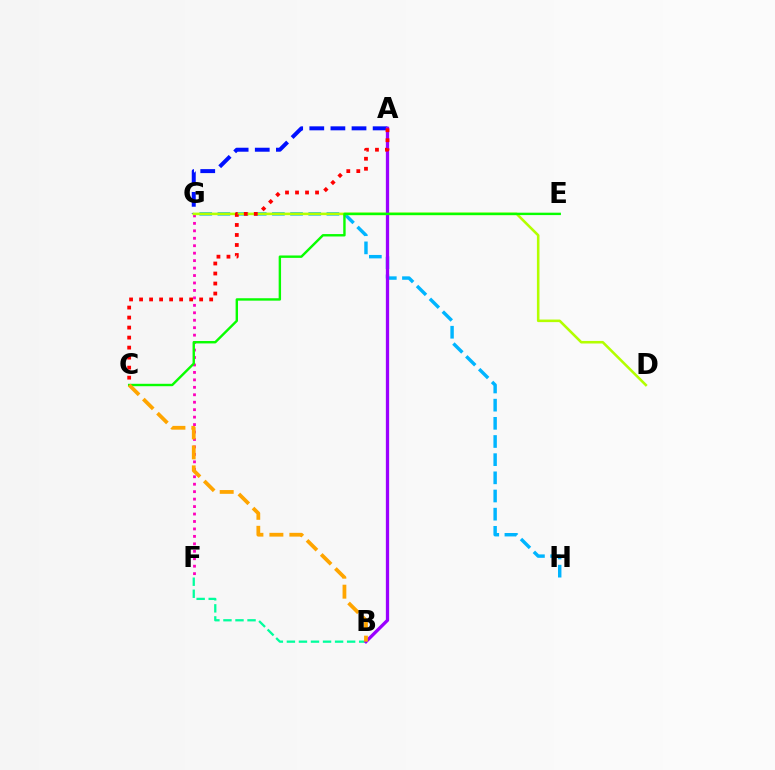{('G', 'H'): [{'color': '#00b5ff', 'line_style': 'dashed', 'thickness': 2.47}], ('F', 'G'): [{'color': '#ff00bd', 'line_style': 'dotted', 'thickness': 2.02}], ('A', 'G'): [{'color': '#0010ff', 'line_style': 'dashed', 'thickness': 2.87}], ('D', 'G'): [{'color': '#b3ff00', 'line_style': 'solid', 'thickness': 1.85}], ('B', 'F'): [{'color': '#00ff9d', 'line_style': 'dashed', 'thickness': 1.64}], ('A', 'B'): [{'color': '#9b00ff', 'line_style': 'solid', 'thickness': 2.36}], ('C', 'E'): [{'color': '#08ff00', 'line_style': 'solid', 'thickness': 1.73}], ('A', 'C'): [{'color': '#ff0000', 'line_style': 'dotted', 'thickness': 2.72}], ('B', 'C'): [{'color': '#ffa500', 'line_style': 'dashed', 'thickness': 2.71}]}